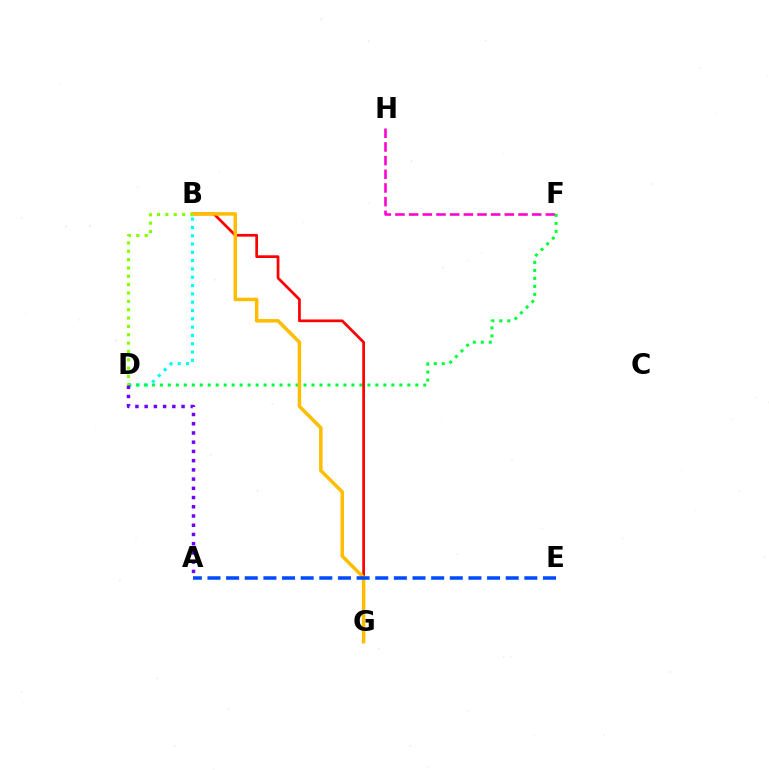{('B', 'D'): [{'color': '#00fff6', 'line_style': 'dotted', 'thickness': 2.26}, {'color': '#84ff00', 'line_style': 'dotted', 'thickness': 2.27}], ('F', 'H'): [{'color': '#ff00cf', 'line_style': 'dashed', 'thickness': 1.86}], ('D', 'F'): [{'color': '#00ff39', 'line_style': 'dotted', 'thickness': 2.17}], ('B', 'G'): [{'color': '#ff0000', 'line_style': 'solid', 'thickness': 1.96}, {'color': '#ffbd00', 'line_style': 'solid', 'thickness': 2.52}], ('A', 'D'): [{'color': '#7200ff', 'line_style': 'dotted', 'thickness': 2.51}], ('A', 'E'): [{'color': '#004bff', 'line_style': 'dashed', 'thickness': 2.53}]}